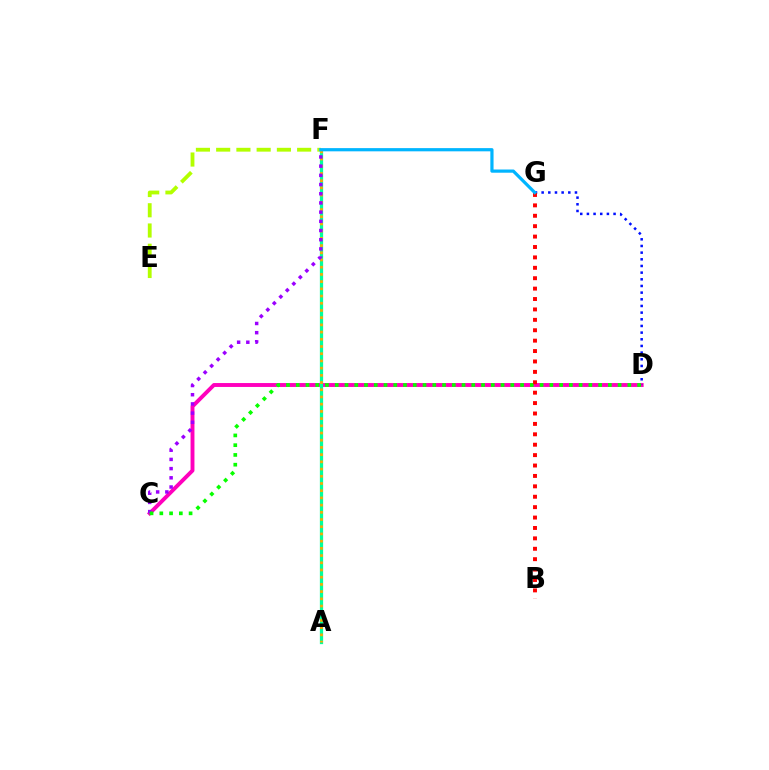{('C', 'D'): [{'color': '#ff00bd', 'line_style': 'solid', 'thickness': 2.81}, {'color': '#08ff00', 'line_style': 'dotted', 'thickness': 2.65}], ('A', 'F'): [{'color': '#00ff9d', 'line_style': 'solid', 'thickness': 2.34}, {'color': '#ffa500', 'line_style': 'dotted', 'thickness': 1.96}], ('C', 'F'): [{'color': '#9b00ff', 'line_style': 'dotted', 'thickness': 2.5}], ('D', 'G'): [{'color': '#0010ff', 'line_style': 'dotted', 'thickness': 1.81}], ('E', 'F'): [{'color': '#b3ff00', 'line_style': 'dashed', 'thickness': 2.75}], ('B', 'G'): [{'color': '#ff0000', 'line_style': 'dotted', 'thickness': 2.83}], ('F', 'G'): [{'color': '#00b5ff', 'line_style': 'solid', 'thickness': 2.31}]}